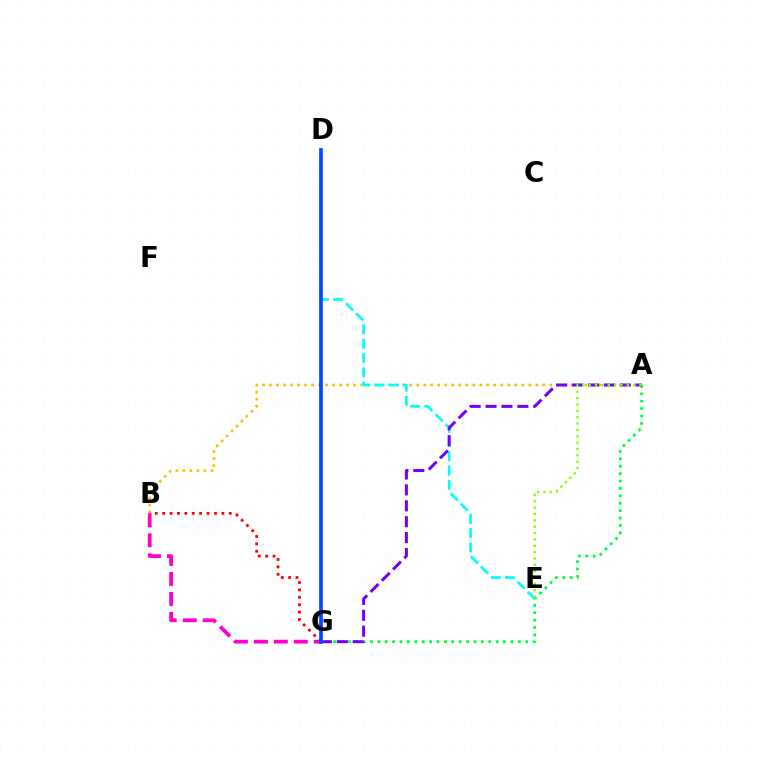{('A', 'B'): [{'color': '#ffbd00', 'line_style': 'dotted', 'thickness': 1.9}], ('B', 'G'): [{'color': '#ff00cf', 'line_style': 'dashed', 'thickness': 2.72}, {'color': '#ff0000', 'line_style': 'dotted', 'thickness': 2.01}], ('A', 'G'): [{'color': '#00ff39', 'line_style': 'dotted', 'thickness': 2.01}, {'color': '#7200ff', 'line_style': 'dashed', 'thickness': 2.16}], ('D', 'E'): [{'color': '#00fff6', 'line_style': 'dashed', 'thickness': 1.94}], ('A', 'E'): [{'color': '#84ff00', 'line_style': 'dotted', 'thickness': 1.72}], ('D', 'G'): [{'color': '#004bff', 'line_style': 'solid', 'thickness': 2.65}]}